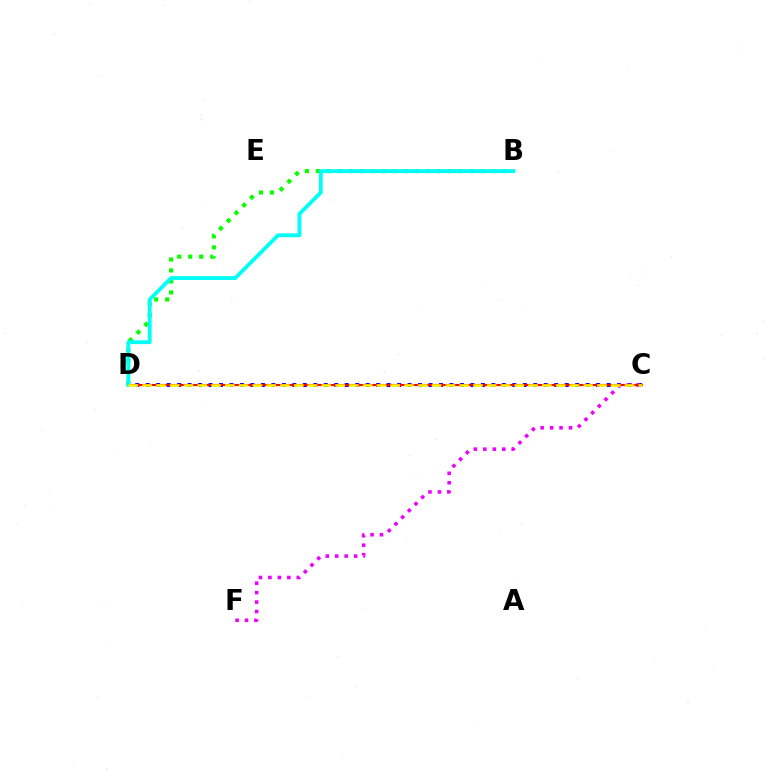{('B', 'D'): [{'color': '#08ff00', 'line_style': 'dotted', 'thickness': 2.98}, {'color': '#00fff6', 'line_style': 'solid', 'thickness': 2.76}], ('C', 'D'): [{'color': '#0010ff', 'line_style': 'dotted', 'thickness': 2.85}, {'color': '#ff0000', 'line_style': 'solid', 'thickness': 1.55}, {'color': '#fcf500', 'line_style': 'dashed', 'thickness': 1.87}], ('C', 'F'): [{'color': '#ee00ff', 'line_style': 'dotted', 'thickness': 2.57}]}